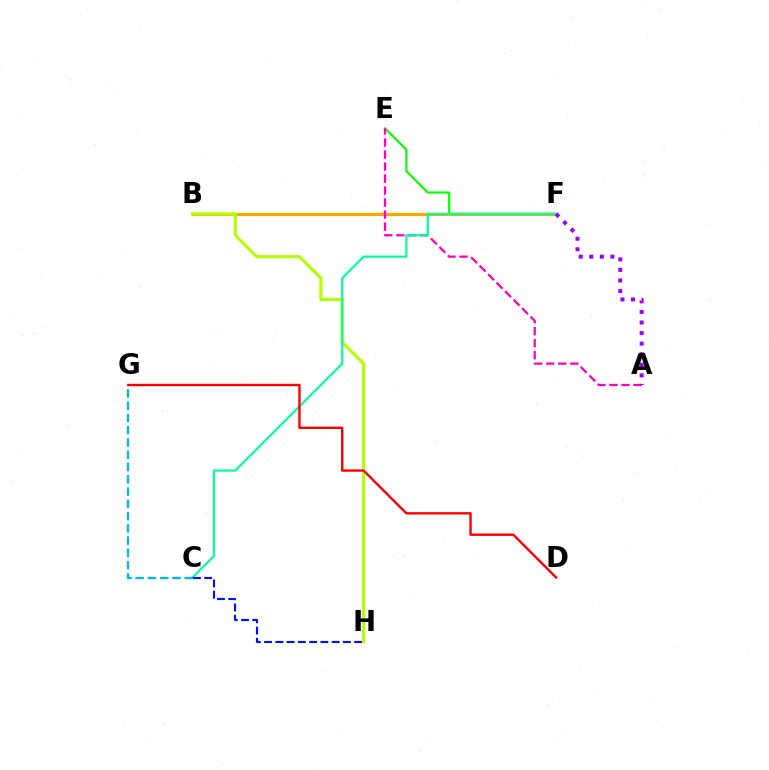{('B', 'F'): [{'color': '#ffa500', 'line_style': 'solid', 'thickness': 2.25}], ('E', 'F'): [{'color': '#08ff00', 'line_style': 'solid', 'thickness': 1.56}], ('A', 'E'): [{'color': '#ff00bd', 'line_style': 'dashed', 'thickness': 1.63}], ('B', 'H'): [{'color': '#b3ff00', 'line_style': 'solid', 'thickness': 2.25}], ('C', 'F'): [{'color': '#00ff9d', 'line_style': 'solid', 'thickness': 1.58}], ('C', 'H'): [{'color': '#0010ff', 'line_style': 'dashed', 'thickness': 1.53}], ('C', 'G'): [{'color': '#00b5ff', 'line_style': 'dashed', 'thickness': 1.67}], ('A', 'F'): [{'color': '#9b00ff', 'line_style': 'dotted', 'thickness': 2.87}], ('D', 'G'): [{'color': '#ff0000', 'line_style': 'solid', 'thickness': 1.72}]}